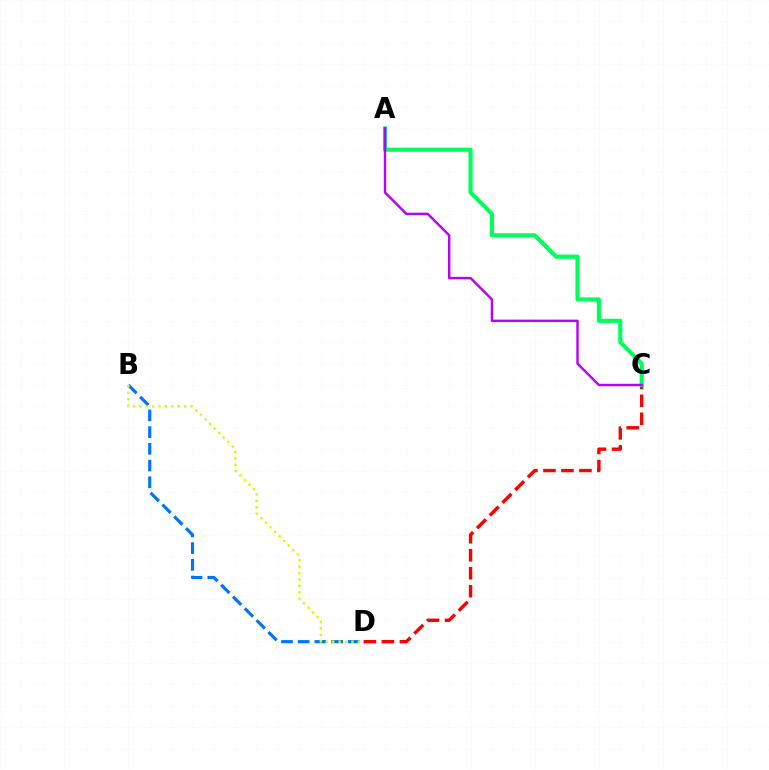{('C', 'D'): [{'color': '#ff0000', 'line_style': 'dashed', 'thickness': 2.45}], ('B', 'D'): [{'color': '#0074ff', 'line_style': 'dashed', 'thickness': 2.27}, {'color': '#d1ff00', 'line_style': 'dotted', 'thickness': 1.74}], ('A', 'C'): [{'color': '#00ff5c', 'line_style': 'solid', 'thickness': 2.97}, {'color': '#b900ff', 'line_style': 'solid', 'thickness': 1.75}]}